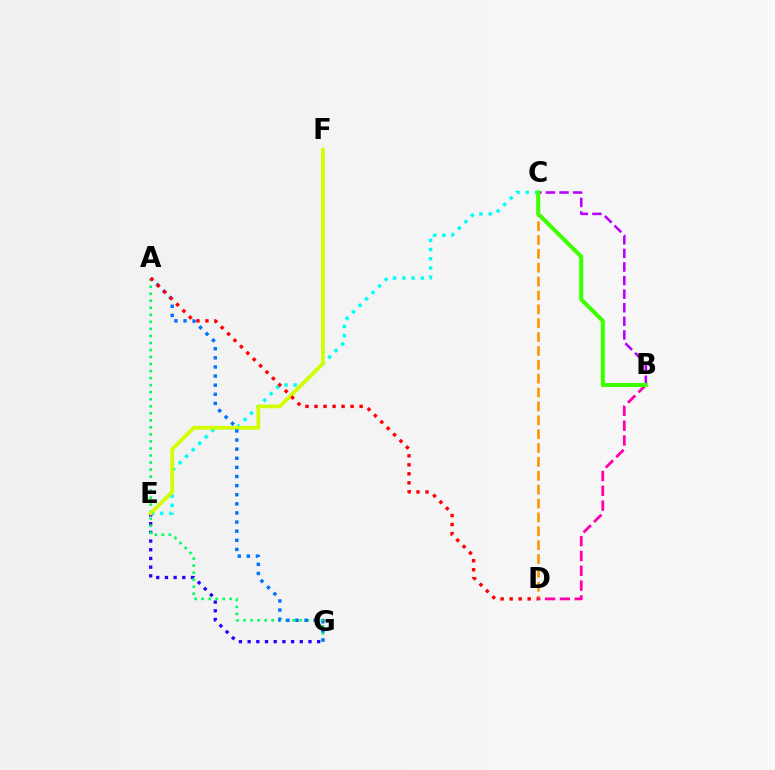{('C', 'E'): [{'color': '#00fff6', 'line_style': 'dotted', 'thickness': 2.5}], ('E', 'G'): [{'color': '#2500ff', 'line_style': 'dotted', 'thickness': 2.36}], ('C', 'D'): [{'color': '#ff9400', 'line_style': 'dashed', 'thickness': 1.88}], ('A', 'G'): [{'color': '#00ff5c', 'line_style': 'dotted', 'thickness': 1.91}, {'color': '#0074ff', 'line_style': 'dotted', 'thickness': 2.48}], ('E', 'F'): [{'color': '#d1ff00', 'line_style': 'solid', 'thickness': 2.69}], ('B', 'D'): [{'color': '#ff00ac', 'line_style': 'dashed', 'thickness': 2.01}], ('A', 'D'): [{'color': '#ff0000', 'line_style': 'dotted', 'thickness': 2.45}], ('B', 'C'): [{'color': '#b900ff', 'line_style': 'dashed', 'thickness': 1.84}, {'color': '#3dff00', 'line_style': 'solid', 'thickness': 2.91}]}